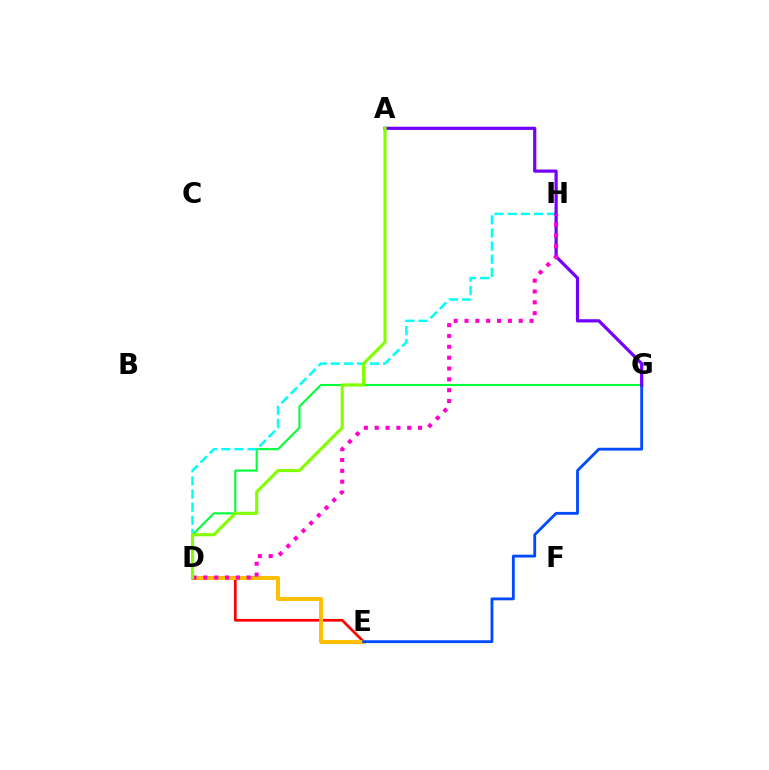{('D', 'G'): [{'color': '#00ff39', 'line_style': 'solid', 'thickness': 1.51}], ('D', 'H'): [{'color': '#00fff6', 'line_style': 'dashed', 'thickness': 1.78}, {'color': '#ff00cf', 'line_style': 'dotted', 'thickness': 2.94}], ('D', 'E'): [{'color': '#ff0000', 'line_style': 'solid', 'thickness': 1.95}, {'color': '#ffbd00', 'line_style': 'solid', 'thickness': 2.84}], ('E', 'G'): [{'color': '#004bff', 'line_style': 'solid', 'thickness': 2.04}], ('A', 'G'): [{'color': '#7200ff', 'line_style': 'solid', 'thickness': 2.3}], ('A', 'D'): [{'color': '#84ff00', 'line_style': 'solid', 'thickness': 2.26}]}